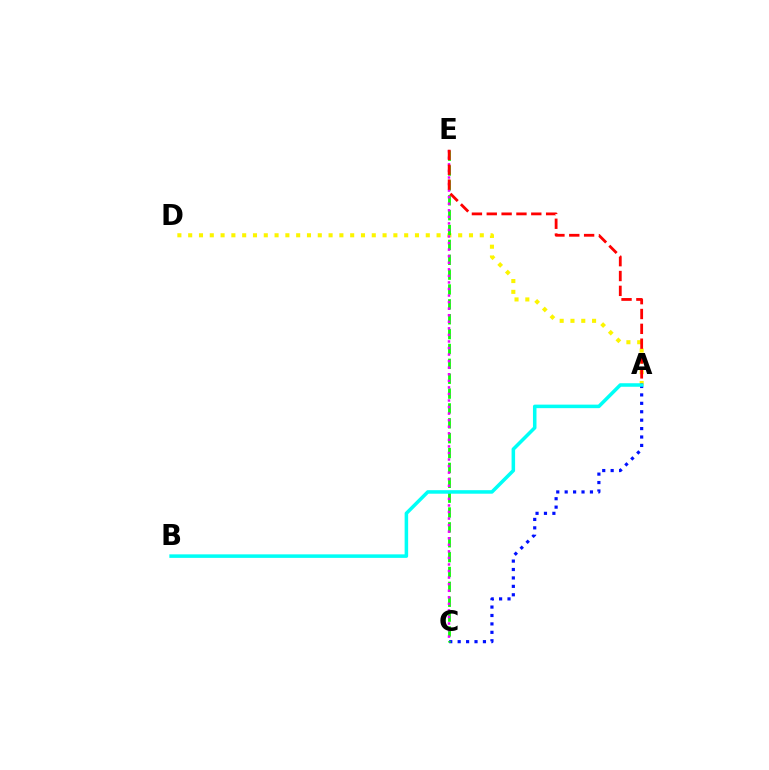{('A', 'D'): [{'color': '#fcf500', 'line_style': 'dotted', 'thickness': 2.93}], ('A', 'C'): [{'color': '#0010ff', 'line_style': 'dotted', 'thickness': 2.29}], ('C', 'E'): [{'color': '#08ff00', 'line_style': 'dashed', 'thickness': 2.02}, {'color': '#ee00ff', 'line_style': 'dotted', 'thickness': 1.78}], ('A', 'E'): [{'color': '#ff0000', 'line_style': 'dashed', 'thickness': 2.02}], ('A', 'B'): [{'color': '#00fff6', 'line_style': 'solid', 'thickness': 2.54}]}